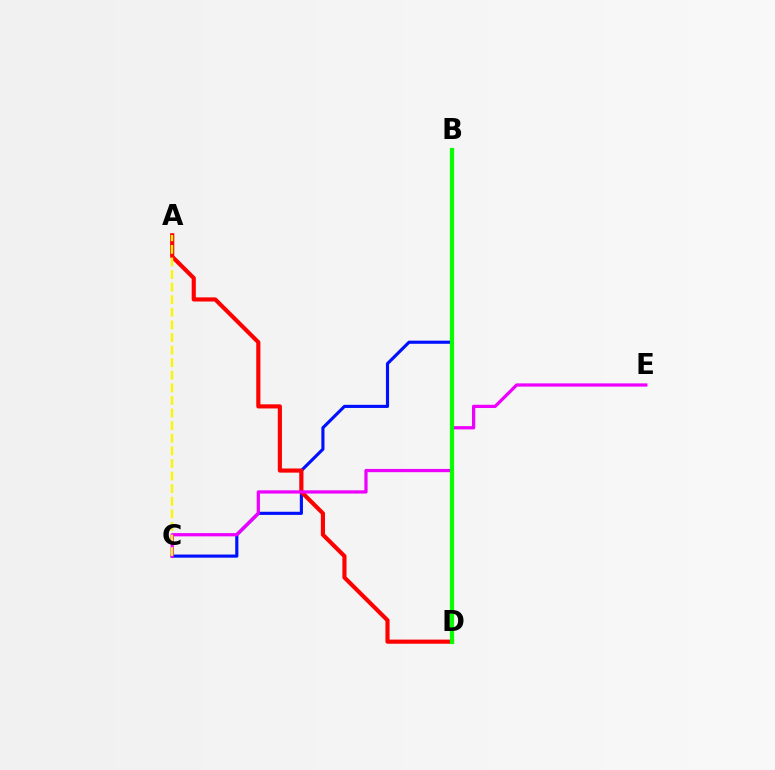{('B', 'D'): [{'color': '#00fff6', 'line_style': 'dashed', 'thickness': 1.7}, {'color': '#08ff00', 'line_style': 'solid', 'thickness': 2.99}], ('B', 'C'): [{'color': '#0010ff', 'line_style': 'solid', 'thickness': 2.25}], ('A', 'D'): [{'color': '#ff0000', 'line_style': 'solid', 'thickness': 2.98}], ('C', 'E'): [{'color': '#ee00ff', 'line_style': 'solid', 'thickness': 2.34}], ('A', 'C'): [{'color': '#fcf500', 'line_style': 'dashed', 'thickness': 1.71}]}